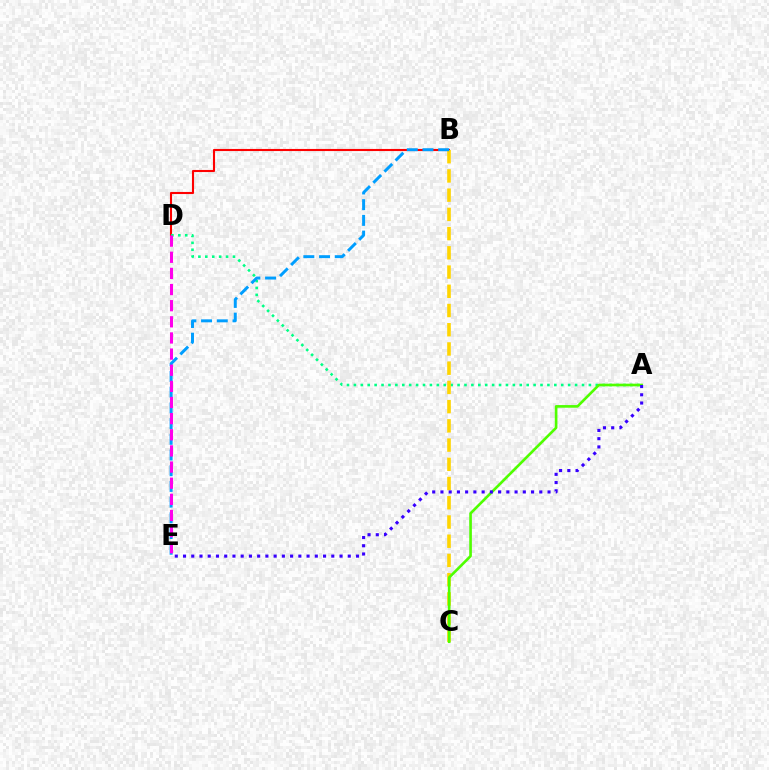{('B', 'D'): [{'color': '#ff0000', 'line_style': 'solid', 'thickness': 1.52}], ('A', 'D'): [{'color': '#00ff86', 'line_style': 'dotted', 'thickness': 1.88}], ('B', 'C'): [{'color': '#ffd500', 'line_style': 'dashed', 'thickness': 2.61}], ('B', 'E'): [{'color': '#009eff', 'line_style': 'dashed', 'thickness': 2.13}], ('A', 'C'): [{'color': '#4fff00', 'line_style': 'solid', 'thickness': 1.9}], ('D', 'E'): [{'color': '#ff00ed', 'line_style': 'dashed', 'thickness': 2.19}], ('A', 'E'): [{'color': '#3700ff', 'line_style': 'dotted', 'thickness': 2.24}]}